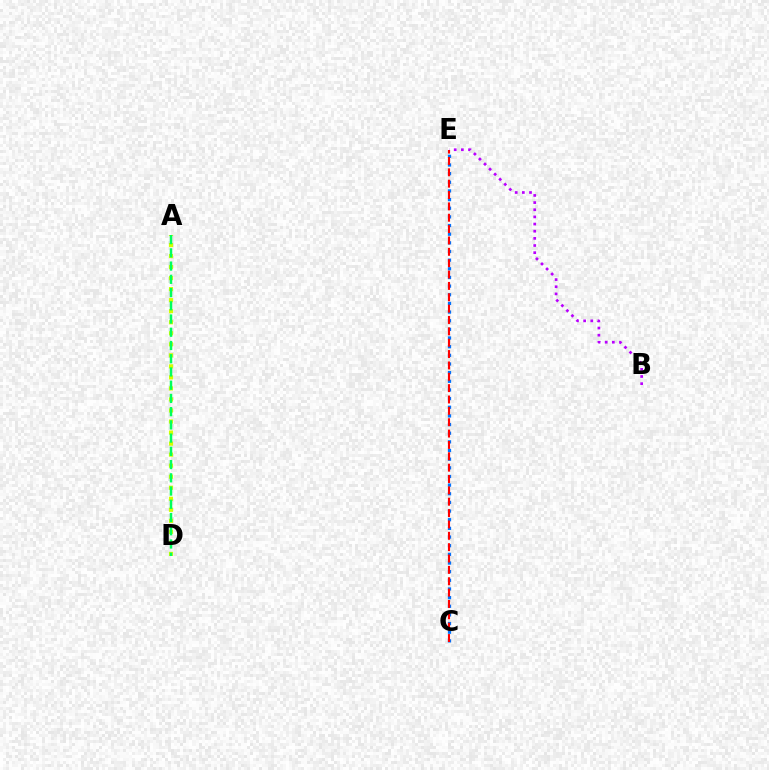{('A', 'D'): [{'color': '#d1ff00', 'line_style': 'dotted', 'thickness': 3.0}, {'color': '#00ff5c', 'line_style': 'dashed', 'thickness': 1.8}], ('C', 'E'): [{'color': '#0074ff', 'line_style': 'dotted', 'thickness': 2.35}, {'color': '#ff0000', 'line_style': 'dashed', 'thickness': 1.54}], ('B', 'E'): [{'color': '#b900ff', 'line_style': 'dotted', 'thickness': 1.94}]}